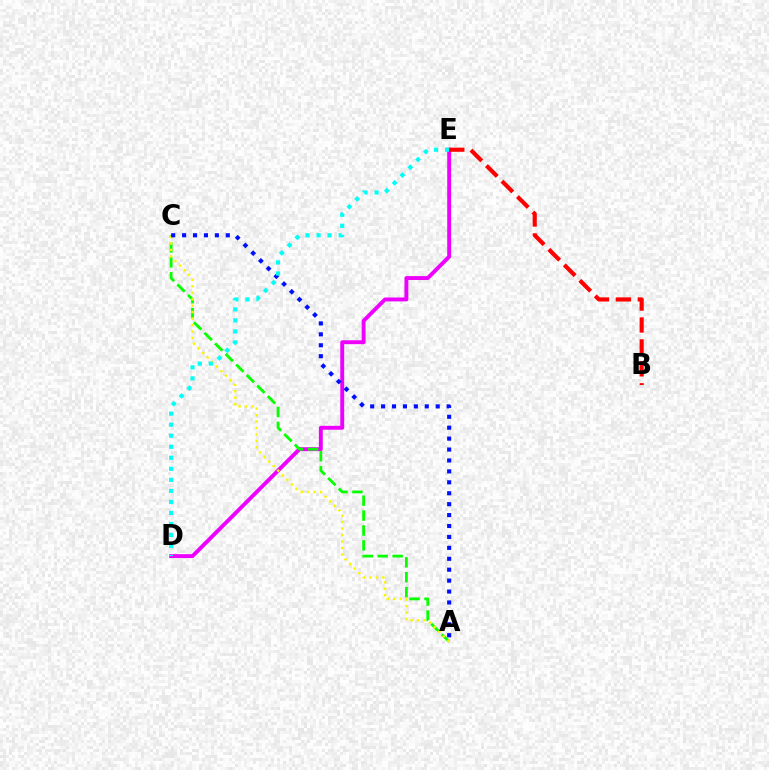{('D', 'E'): [{'color': '#ee00ff', 'line_style': 'solid', 'thickness': 2.81}, {'color': '#00fff6', 'line_style': 'dotted', 'thickness': 3.0}], ('A', 'C'): [{'color': '#08ff00', 'line_style': 'dashed', 'thickness': 2.03}, {'color': '#fcf500', 'line_style': 'dotted', 'thickness': 1.75}, {'color': '#0010ff', 'line_style': 'dotted', 'thickness': 2.97}], ('B', 'E'): [{'color': '#ff0000', 'line_style': 'dashed', 'thickness': 2.98}]}